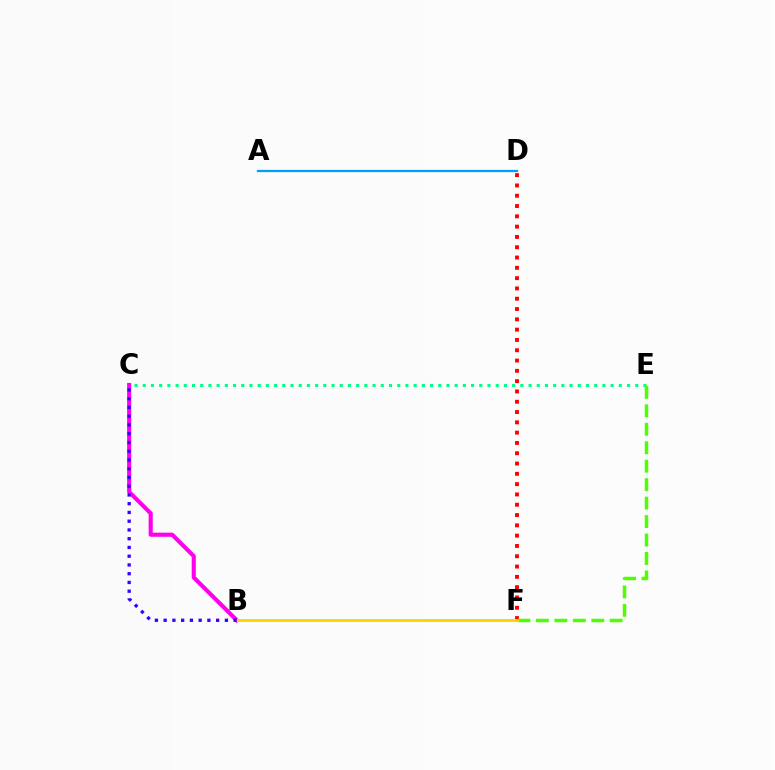{('C', 'E'): [{'color': '#00ff86', 'line_style': 'dotted', 'thickness': 2.23}], ('D', 'F'): [{'color': '#ff0000', 'line_style': 'dotted', 'thickness': 2.8}], ('E', 'F'): [{'color': '#4fff00', 'line_style': 'dashed', 'thickness': 2.51}], ('B', 'C'): [{'color': '#ff00ed', 'line_style': 'solid', 'thickness': 2.96}, {'color': '#3700ff', 'line_style': 'dotted', 'thickness': 2.38}], ('B', 'F'): [{'color': '#ffd500', 'line_style': 'solid', 'thickness': 2.12}], ('A', 'D'): [{'color': '#009eff', 'line_style': 'solid', 'thickness': 1.64}]}